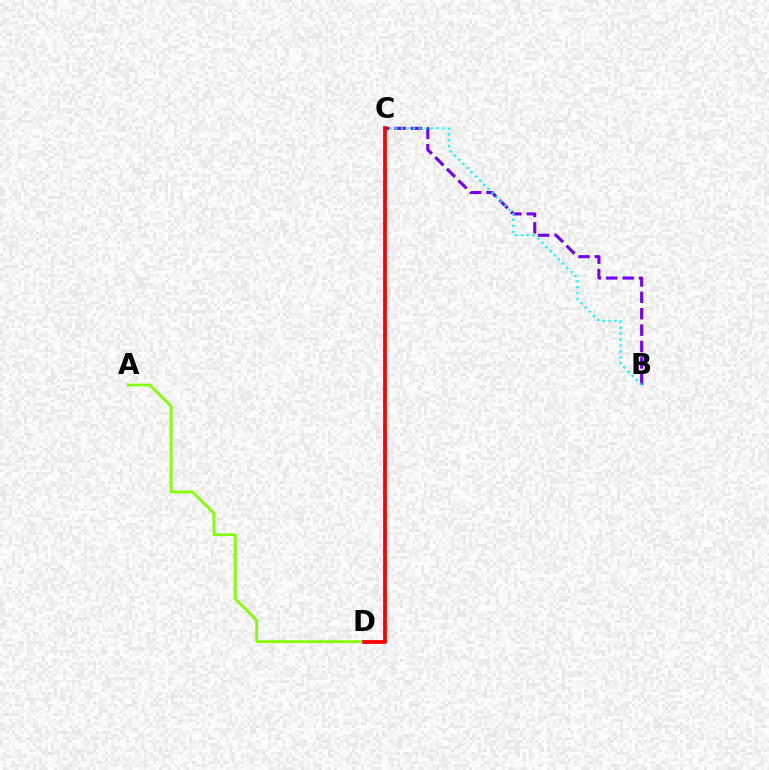{('B', 'C'): [{'color': '#7200ff', 'line_style': 'dashed', 'thickness': 2.23}, {'color': '#00fff6', 'line_style': 'dotted', 'thickness': 1.6}], ('A', 'D'): [{'color': '#84ff00', 'line_style': 'solid', 'thickness': 2.0}], ('C', 'D'): [{'color': '#ff0000', 'line_style': 'solid', 'thickness': 2.72}]}